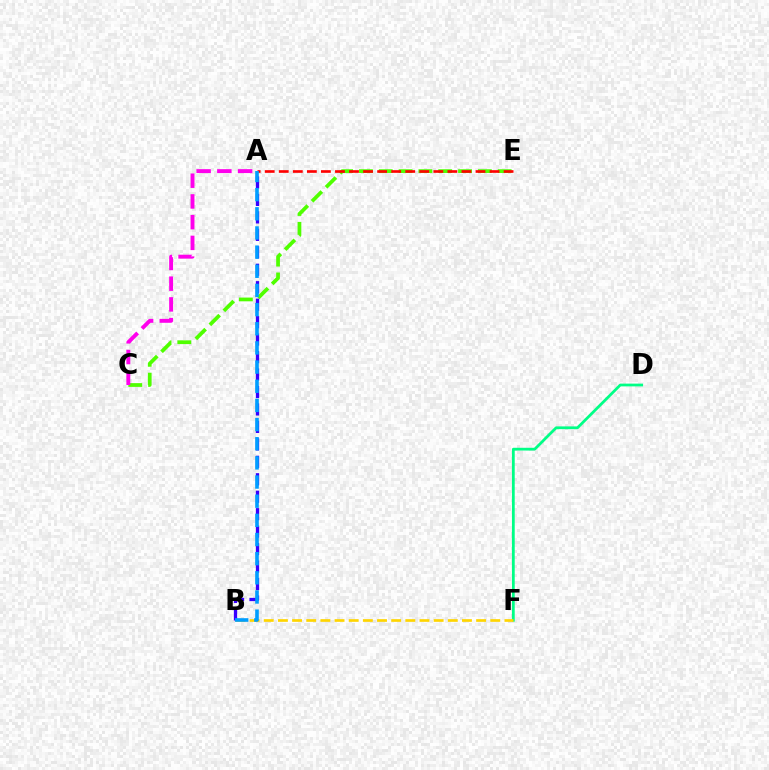{('C', 'E'): [{'color': '#4fff00', 'line_style': 'dashed', 'thickness': 2.69}], ('A', 'C'): [{'color': '#ff00ed', 'line_style': 'dashed', 'thickness': 2.82}], ('D', 'F'): [{'color': '#00ff86', 'line_style': 'solid', 'thickness': 1.99}], ('B', 'F'): [{'color': '#ffd500', 'line_style': 'dashed', 'thickness': 1.92}], ('A', 'E'): [{'color': '#ff0000', 'line_style': 'dashed', 'thickness': 1.91}], ('A', 'B'): [{'color': '#3700ff', 'line_style': 'dashed', 'thickness': 2.37}, {'color': '#009eff', 'line_style': 'dashed', 'thickness': 2.6}]}